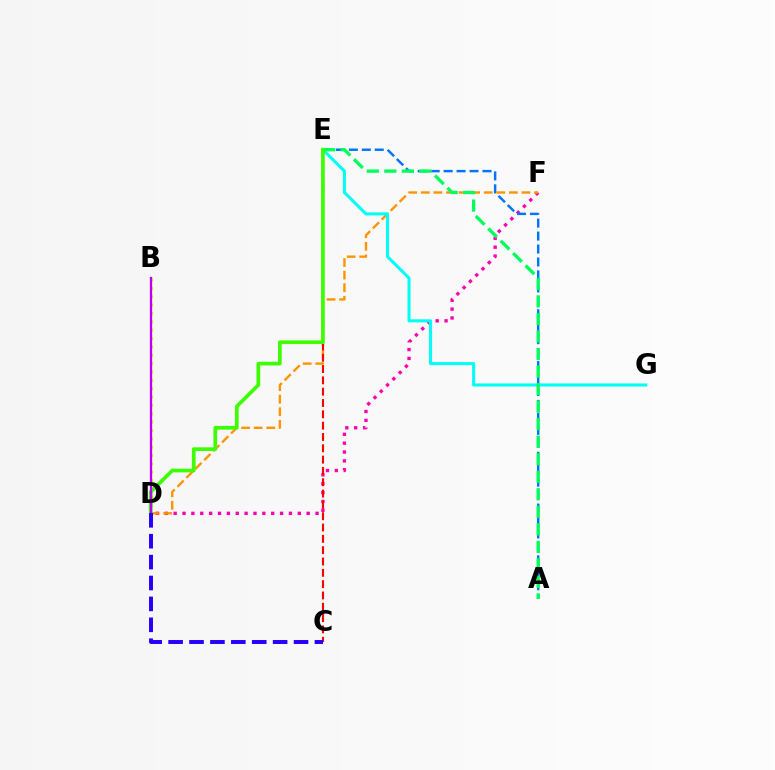{('D', 'F'): [{'color': '#ff00ac', 'line_style': 'dotted', 'thickness': 2.41}, {'color': '#ff9400', 'line_style': 'dashed', 'thickness': 1.71}], ('B', 'D'): [{'color': '#d1ff00', 'line_style': 'dotted', 'thickness': 2.27}, {'color': '#b900ff', 'line_style': 'solid', 'thickness': 1.65}], ('A', 'E'): [{'color': '#0074ff', 'line_style': 'dashed', 'thickness': 1.76}, {'color': '#00ff5c', 'line_style': 'dashed', 'thickness': 2.38}], ('E', 'G'): [{'color': '#00fff6', 'line_style': 'solid', 'thickness': 2.21}], ('C', 'E'): [{'color': '#ff0000', 'line_style': 'dashed', 'thickness': 1.54}], ('D', 'E'): [{'color': '#3dff00', 'line_style': 'solid', 'thickness': 2.66}], ('C', 'D'): [{'color': '#2500ff', 'line_style': 'dashed', 'thickness': 2.84}]}